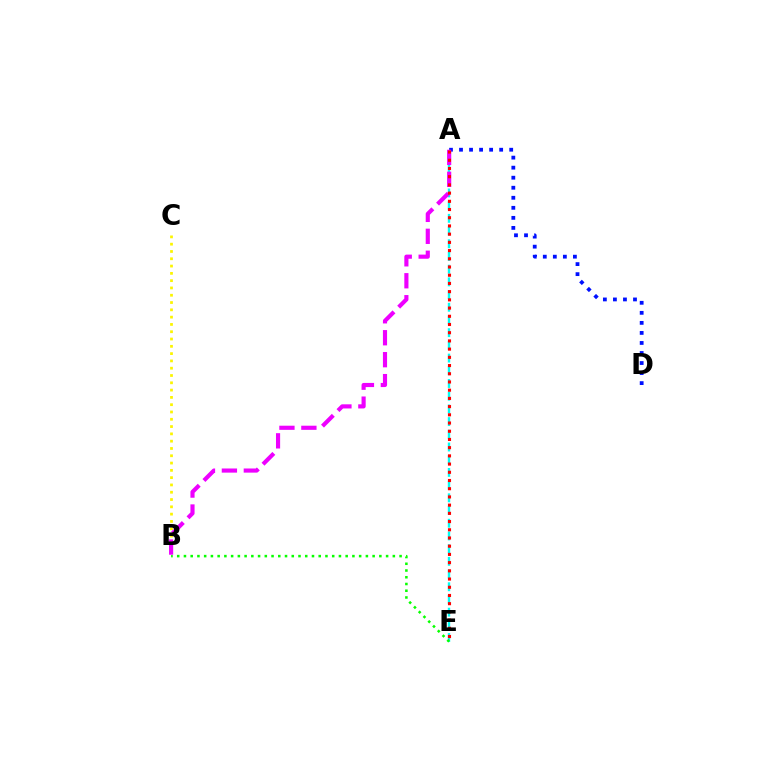{('A', 'E'): [{'color': '#00fff6', 'line_style': 'dashed', 'thickness': 1.73}, {'color': '#ff0000', 'line_style': 'dotted', 'thickness': 2.23}], ('B', 'E'): [{'color': '#08ff00', 'line_style': 'dotted', 'thickness': 1.83}], ('A', 'D'): [{'color': '#0010ff', 'line_style': 'dotted', 'thickness': 2.73}], ('B', 'C'): [{'color': '#fcf500', 'line_style': 'dotted', 'thickness': 1.98}], ('A', 'B'): [{'color': '#ee00ff', 'line_style': 'dashed', 'thickness': 2.98}]}